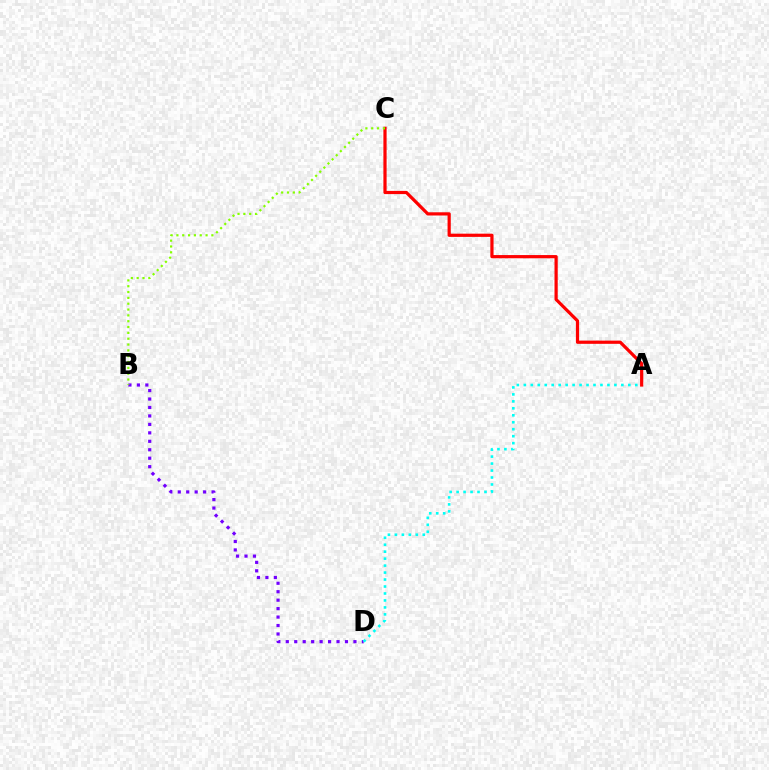{('B', 'D'): [{'color': '#7200ff', 'line_style': 'dotted', 'thickness': 2.3}], ('A', 'C'): [{'color': '#ff0000', 'line_style': 'solid', 'thickness': 2.31}], ('B', 'C'): [{'color': '#84ff00', 'line_style': 'dotted', 'thickness': 1.58}], ('A', 'D'): [{'color': '#00fff6', 'line_style': 'dotted', 'thickness': 1.89}]}